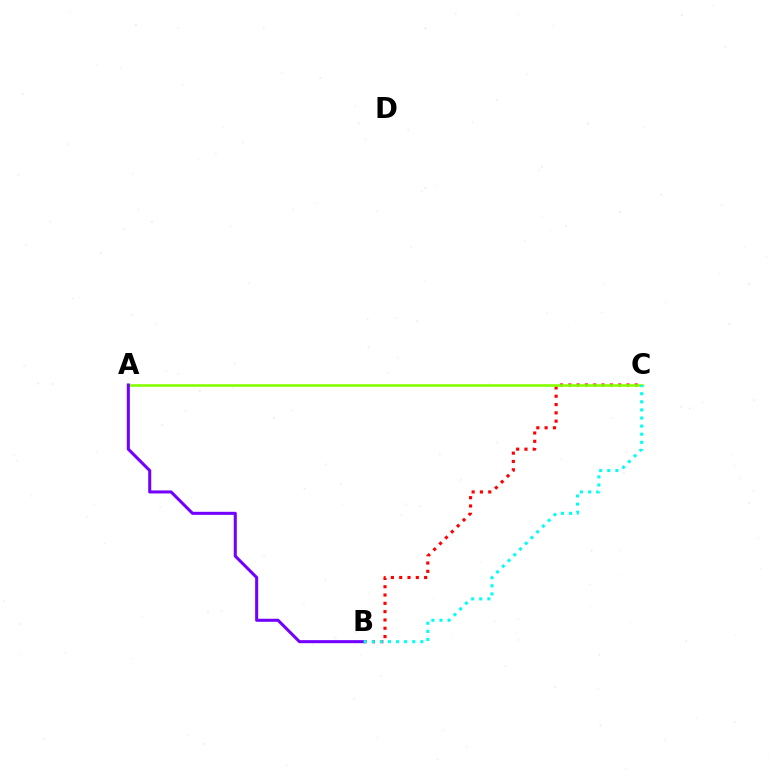{('B', 'C'): [{'color': '#ff0000', 'line_style': 'dotted', 'thickness': 2.26}, {'color': '#00fff6', 'line_style': 'dotted', 'thickness': 2.2}], ('A', 'C'): [{'color': '#84ff00', 'line_style': 'solid', 'thickness': 1.87}], ('A', 'B'): [{'color': '#7200ff', 'line_style': 'solid', 'thickness': 2.19}]}